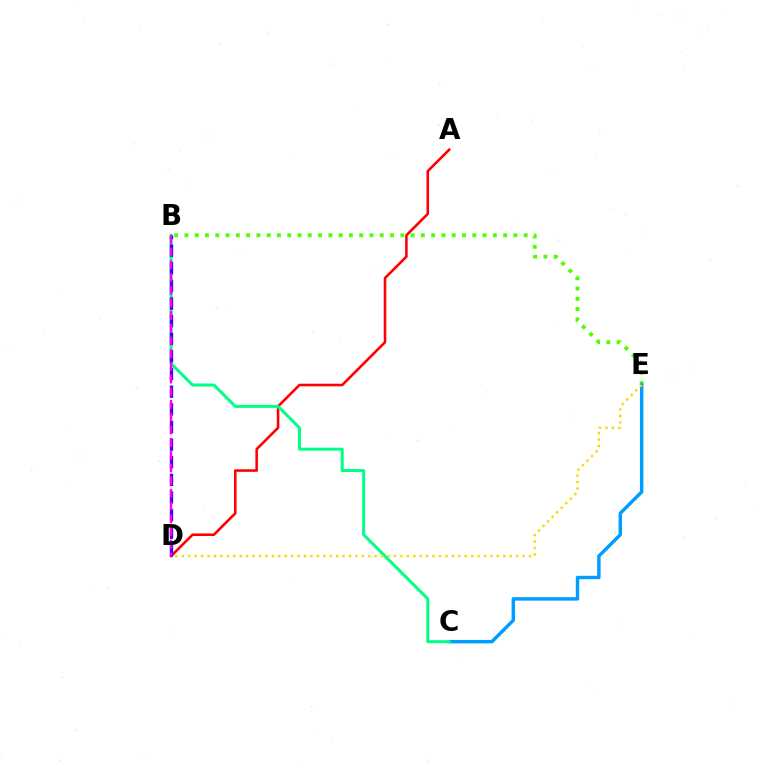{('B', 'E'): [{'color': '#4fff00', 'line_style': 'dotted', 'thickness': 2.79}], ('C', 'E'): [{'color': '#009eff', 'line_style': 'solid', 'thickness': 2.47}], ('A', 'D'): [{'color': '#ff0000', 'line_style': 'solid', 'thickness': 1.86}], ('B', 'C'): [{'color': '#00ff86', 'line_style': 'solid', 'thickness': 2.17}], ('D', 'E'): [{'color': '#ffd500', 'line_style': 'dotted', 'thickness': 1.75}], ('B', 'D'): [{'color': '#3700ff', 'line_style': 'dashed', 'thickness': 2.39}, {'color': '#ff00ed', 'line_style': 'dashed', 'thickness': 1.72}]}